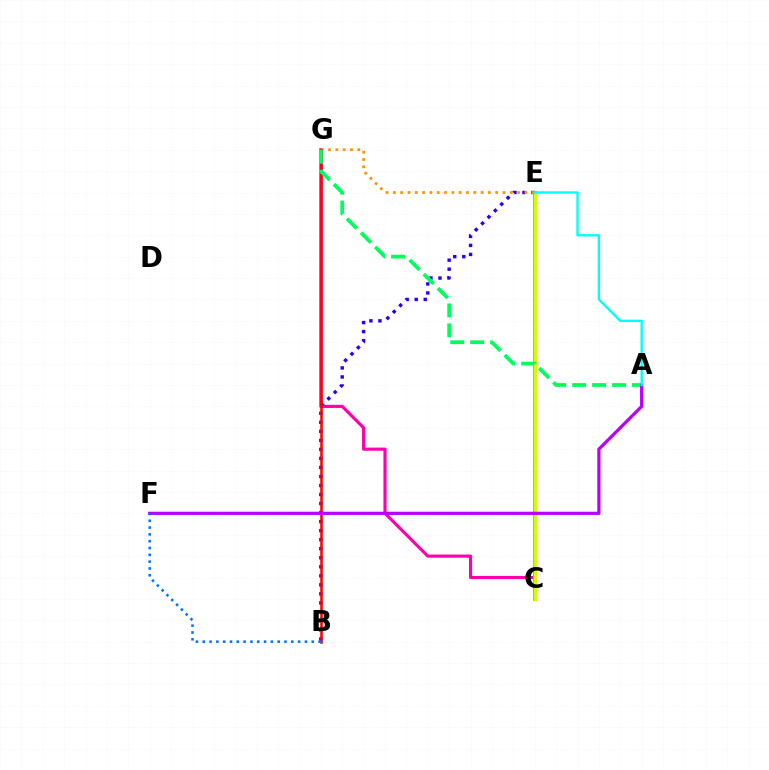{('C', 'G'): [{'color': '#ff00ac', 'line_style': 'solid', 'thickness': 2.26}], ('C', 'E'): [{'color': '#3dff00', 'line_style': 'solid', 'thickness': 2.85}, {'color': '#d1ff00', 'line_style': 'solid', 'thickness': 2.31}], ('B', 'E'): [{'color': '#2500ff', 'line_style': 'dotted', 'thickness': 2.45}], ('E', 'G'): [{'color': '#ff9400', 'line_style': 'dotted', 'thickness': 1.99}], ('B', 'G'): [{'color': '#ff0000', 'line_style': 'solid', 'thickness': 1.83}], ('A', 'G'): [{'color': '#00ff5c', 'line_style': 'dashed', 'thickness': 2.71}], ('A', 'F'): [{'color': '#b900ff', 'line_style': 'solid', 'thickness': 2.32}], ('B', 'F'): [{'color': '#0074ff', 'line_style': 'dotted', 'thickness': 1.85}], ('A', 'E'): [{'color': '#00fff6', 'line_style': 'solid', 'thickness': 1.69}]}